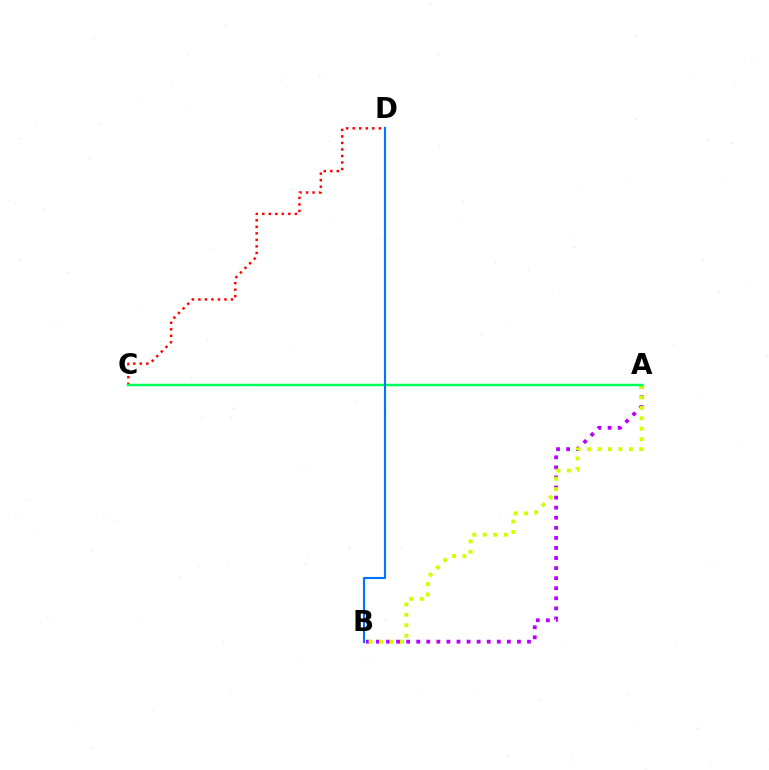{('C', 'D'): [{'color': '#ff0000', 'line_style': 'dotted', 'thickness': 1.77}], ('A', 'B'): [{'color': '#b900ff', 'line_style': 'dotted', 'thickness': 2.74}, {'color': '#d1ff00', 'line_style': 'dotted', 'thickness': 2.83}], ('A', 'C'): [{'color': '#00ff5c', 'line_style': 'solid', 'thickness': 1.79}], ('B', 'D'): [{'color': '#0074ff', 'line_style': 'solid', 'thickness': 1.53}]}